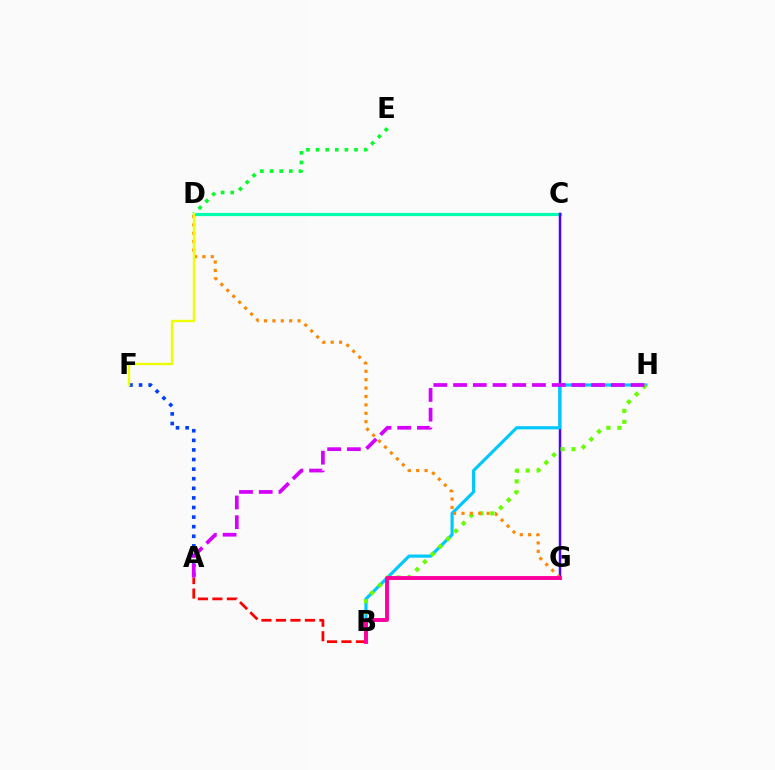{('C', 'D'): [{'color': '#00ffaf', 'line_style': 'solid', 'thickness': 2.3}], ('A', 'F'): [{'color': '#003fff', 'line_style': 'dotted', 'thickness': 2.61}], ('C', 'G'): [{'color': '#4f00ff', 'line_style': 'solid', 'thickness': 1.78}], ('B', 'H'): [{'color': '#00c7ff', 'line_style': 'solid', 'thickness': 2.27}, {'color': '#66ff00', 'line_style': 'dotted', 'thickness': 2.97}], ('D', 'E'): [{'color': '#00ff27', 'line_style': 'dotted', 'thickness': 2.61}], ('A', 'B'): [{'color': '#ff0000', 'line_style': 'dashed', 'thickness': 1.97}], ('A', 'H'): [{'color': '#d600ff', 'line_style': 'dashed', 'thickness': 2.68}], ('D', 'G'): [{'color': '#ff8800', 'line_style': 'dotted', 'thickness': 2.28}], ('D', 'F'): [{'color': '#eeff00', 'line_style': 'solid', 'thickness': 1.69}], ('B', 'G'): [{'color': '#ff00a0', 'line_style': 'solid', 'thickness': 2.8}]}